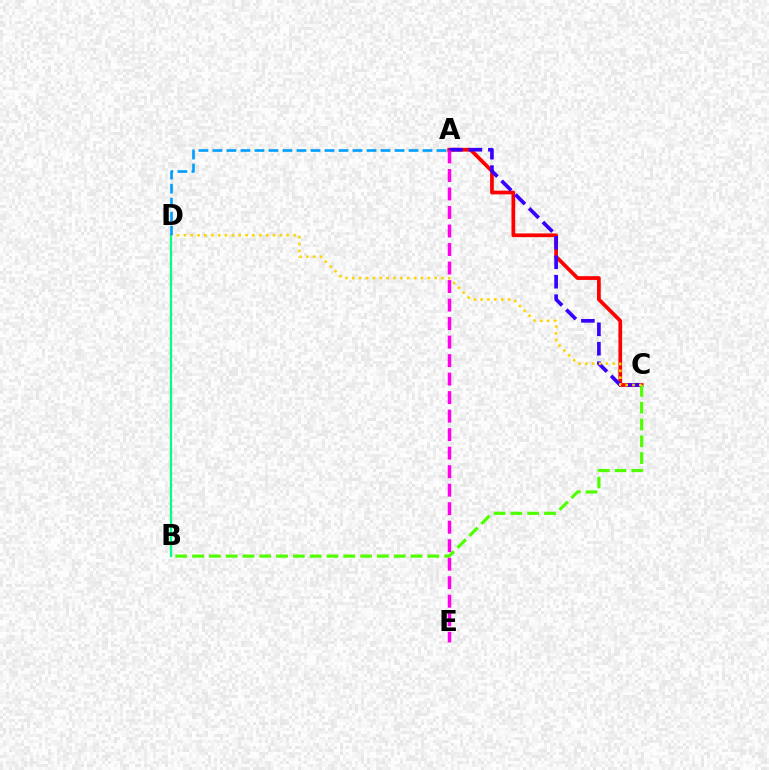{('B', 'D'): [{'color': '#00ff86', 'line_style': 'solid', 'thickness': 1.64}], ('A', 'C'): [{'color': '#ff0000', 'line_style': 'solid', 'thickness': 2.69}, {'color': '#3700ff', 'line_style': 'dashed', 'thickness': 2.64}], ('B', 'C'): [{'color': '#4fff00', 'line_style': 'dashed', 'thickness': 2.28}], ('C', 'D'): [{'color': '#ffd500', 'line_style': 'dotted', 'thickness': 1.86}], ('A', 'D'): [{'color': '#009eff', 'line_style': 'dashed', 'thickness': 1.9}], ('A', 'E'): [{'color': '#ff00ed', 'line_style': 'dashed', 'thickness': 2.51}]}